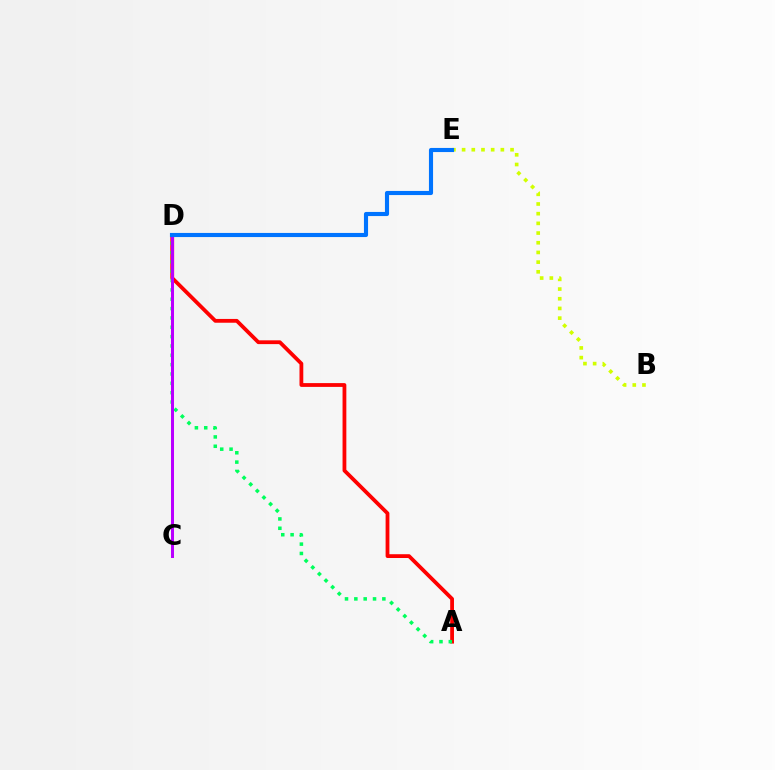{('A', 'D'): [{'color': '#ff0000', 'line_style': 'solid', 'thickness': 2.73}, {'color': '#00ff5c', 'line_style': 'dotted', 'thickness': 2.54}], ('B', 'E'): [{'color': '#d1ff00', 'line_style': 'dotted', 'thickness': 2.63}], ('C', 'D'): [{'color': '#b900ff', 'line_style': 'solid', 'thickness': 2.17}], ('D', 'E'): [{'color': '#0074ff', 'line_style': 'solid', 'thickness': 2.97}]}